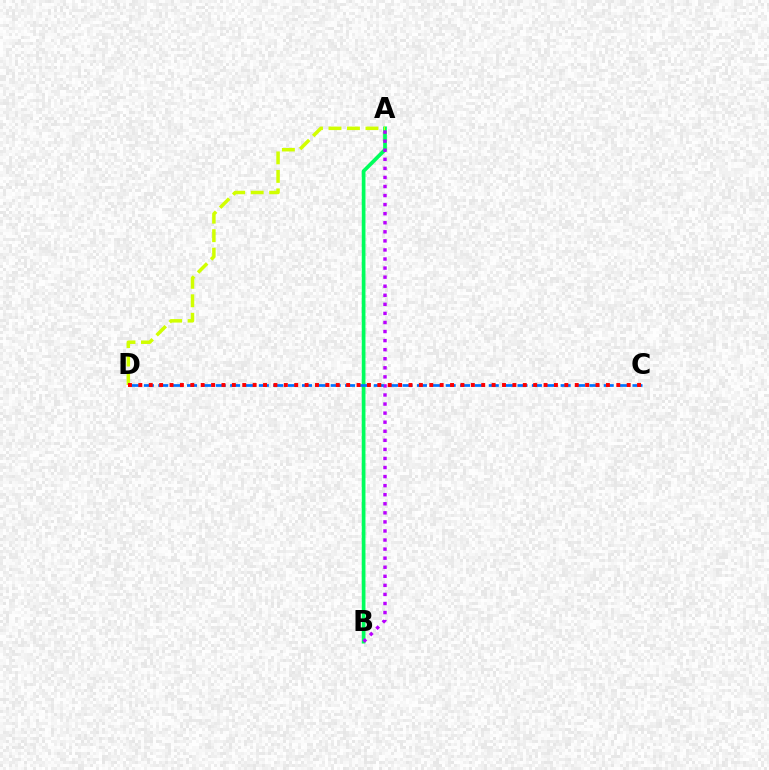{('A', 'B'): [{'color': '#00ff5c', 'line_style': 'solid', 'thickness': 2.67}, {'color': '#b900ff', 'line_style': 'dotted', 'thickness': 2.46}], ('C', 'D'): [{'color': '#0074ff', 'line_style': 'dashed', 'thickness': 1.95}, {'color': '#ff0000', 'line_style': 'dotted', 'thickness': 2.82}], ('A', 'D'): [{'color': '#d1ff00', 'line_style': 'dashed', 'thickness': 2.51}]}